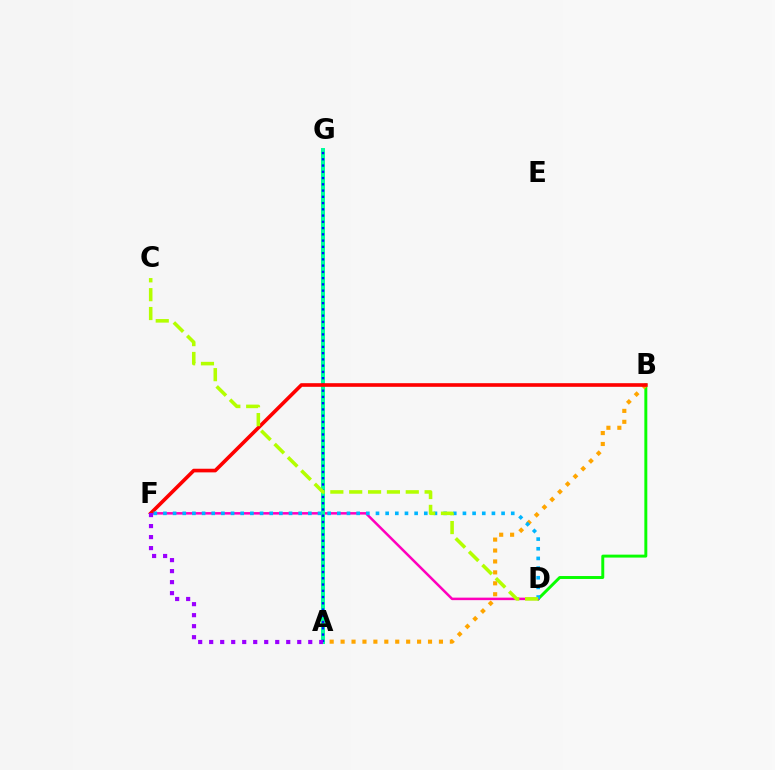{('B', 'D'): [{'color': '#08ff00', 'line_style': 'solid', 'thickness': 2.12}], ('D', 'F'): [{'color': '#ff00bd', 'line_style': 'solid', 'thickness': 1.81}, {'color': '#00b5ff', 'line_style': 'dotted', 'thickness': 2.62}], ('A', 'B'): [{'color': '#ffa500', 'line_style': 'dotted', 'thickness': 2.97}], ('A', 'G'): [{'color': '#00ff9d', 'line_style': 'solid', 'thickness': 2.87}, {'color': '#0010ff', 'line_style': 'dotted', 'thickness': 1.7}], ('B', 'F'): [{'color': '#ff0000', 'line_style': 'solid', 'thickness': 2.61}], ('C', 'D'): [{'color': '#b3ff00', 'line_style': 'dashed', 'thickness': 2.56}], ('A', 'F'): [{'color': '#9b00ff', 'line_style': 'dotted', 'thickness': 2.99}]}